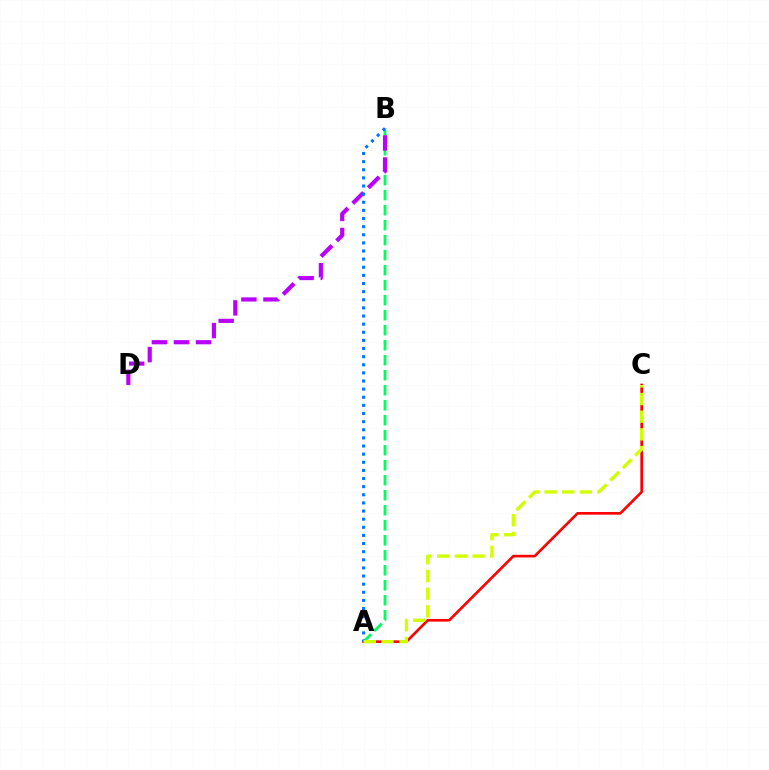{('A', 'B'): [{'color': '#00ff5c', 'line_style': 'dashed', 'thickness': 2.04}, {'color': '#0074ff', 'line_style': 'dotted', 'thickness': 2.21}], ('B', 'D'): [{'color': '#b900ff', 'line_style': 'dashed', 'thickness': 2.99}], ('A', 'C'): [{'color': '#ff0000', 'line_style': 'solid', 'thickness': 1.9}, {'color': '#d1ff00', 'line_style': 'dashed', 'thickness': 2.4}]}